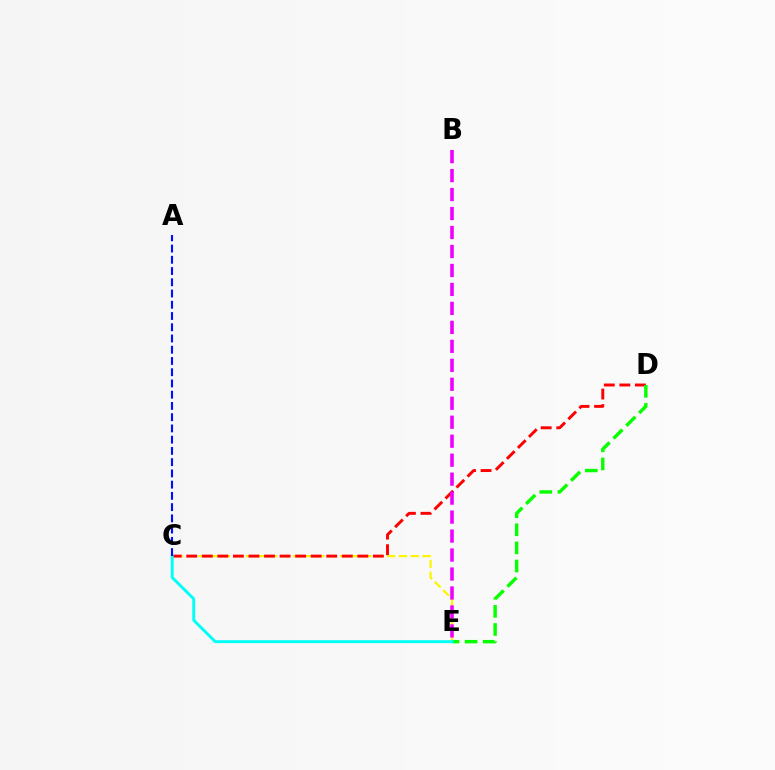{('C', 'E'): [{'color': '#fcf500', 'line_style': 'dashed', 'thickness': 1.6}, {'color': '#00fff6', 'line_style': 'solid', 'thickness': 2.1}], ('C', 'D'): [{'color': '#ff0000', 'line_style': 'dashed', 'thickness': 2.11}], ('B', 'E'): [{'color': '#ee00ff', 'line_style': 'dashed', 'thickness': 2.58}], ('D', 'E'): [{'color': '#08ff00', 'line_style': 'dashed', 'thickness': 2.46}], ('A', 'C'): [{'color': '#0010ff', 'line_style': 'dashed', 'thickness': 1.53}]}